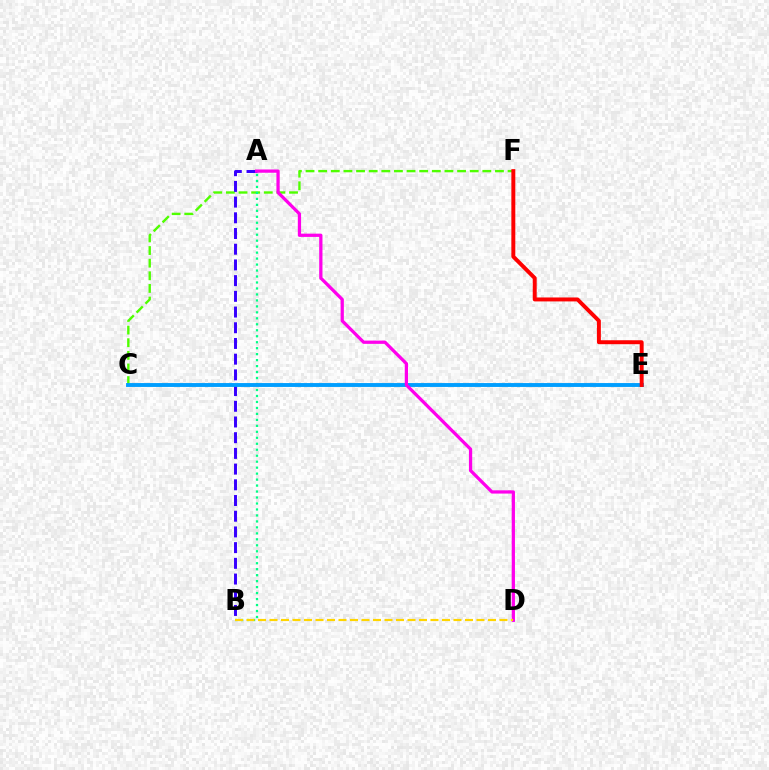{('C', 'F'): [{'color': '#4fff00', 'line_style': 'dashed', 'thickness': 1.72}], ('A', 'B'): [{'color': '#3700ff', 'line_style': 'dashed', 'thickness': 2.13}, {'color': '#00ff86', 'line_style': 'dotted', 'thickness': 1.62}], ('C', 'E'): [{'color': '#009eff', 'line_style': 'solid', 'thickness': 2.8}], ('A', 'D'): [{'color': '#ff00ed', 'line_style': 'solid', 'thickness': 2.35}], ('B', 'D'): [{'color': '#ffd500', 'line_style': 'dashed', 'thickness': 1.56}], ('E', 'F'): [{'color': '#ff0000', 'line_style': 'solid', 'thickness': 2.84}]}